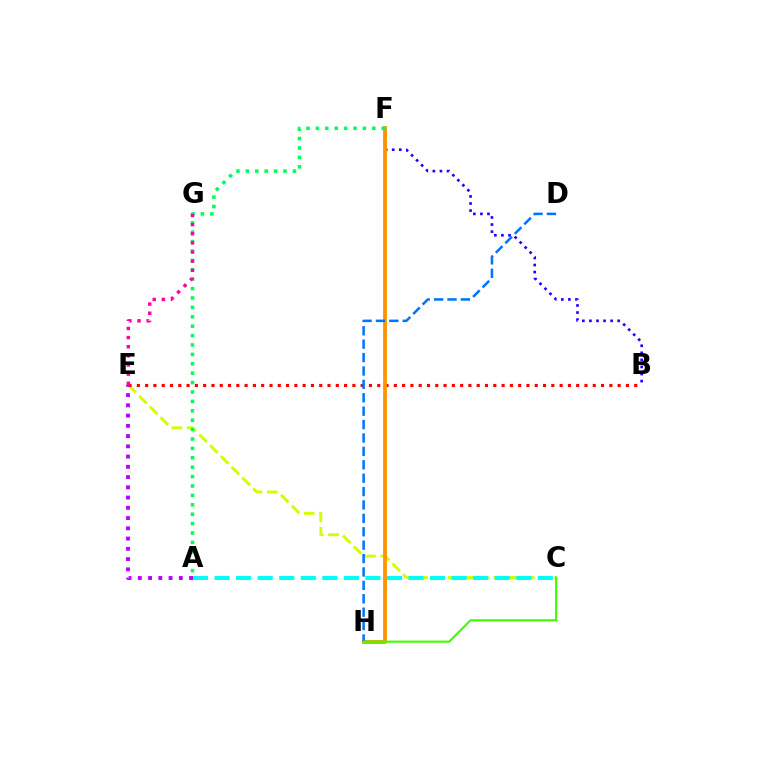{('C', 'E'): [{'color': '#d1ff00', 'line_style': 'dashed', 'thickness': 2.07}], ('A', 'C'): [{'color': '#00fff6', 'line_style': 'dashed', 'thickness': 2.93}], ('B', 'F'): [{'color': '#2500ff', 'line_style': 'dotted', 'thickness': 1.92}], ('B', 'E'): [{'color': '#ff0000', 'line_style': 'dotted', 'thickness': 2.25}], ('F', 'H'): [{'color': '#ff9400', 'line_style': 'solid', 'thickness': 2.75}], ('A', 'F'): [{'color': '#00ff5c', 'line_style': 'dotted', 'thickness': 2.55}], ('A', 'E'): [{'color': '#b900ff', 'line_style': 'dotted', 'thickness': 2.78}], ('E', 'G'): [{'color': '#ff00ac', 'line_style': 'dotted', 'thickness': 2.48}], ('D', 'H'): [{'color': '#0074ff', 'line_style': 'dashed', 'thickness': 1.82}], ('C', 'H'): [{'color': '#3dff00', 'line_style': 'solid', 'thickness': 1.55}]}